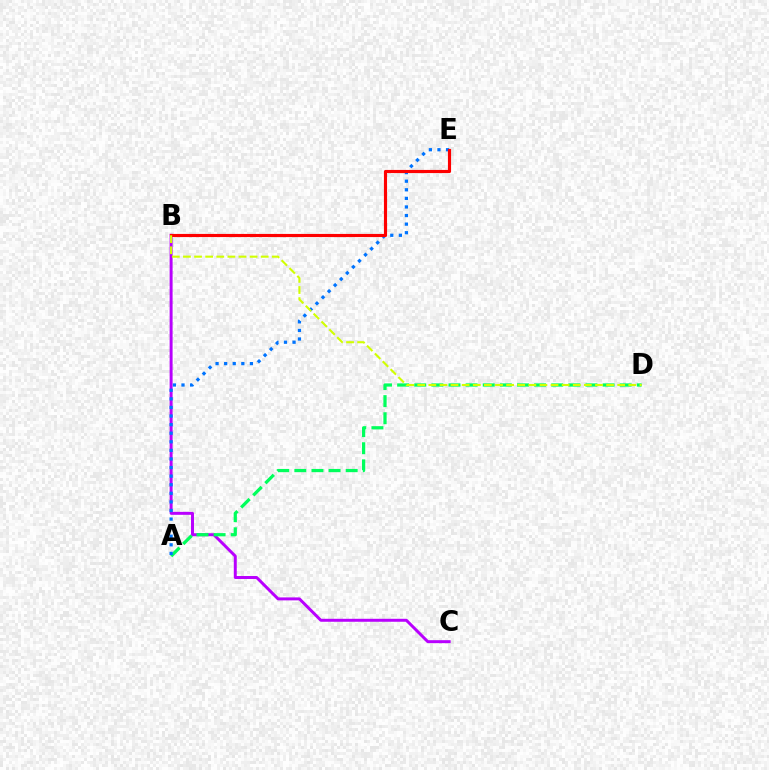{('B', 'C'): [{'color': '#b900ff', 'line_style': 'solid', 'thickness': 2.14}], ('A', 'D'): [{'color': '#00ff5c', 'line_style': 'dashed', 'thickness': 2.33}], ('A', 'E'): [{'color': '#0074ff', 'line_style': 'dotted', 'thickness': 2.33}], ('B', 'E'): [{'color': '#ff0000', 'line_style': 'solid', 'thickness': 2.26}], ('B', 'D'): [{'color': '#d1ff00', 'line_style': 'dashed', 'thickness': 1.51}]}